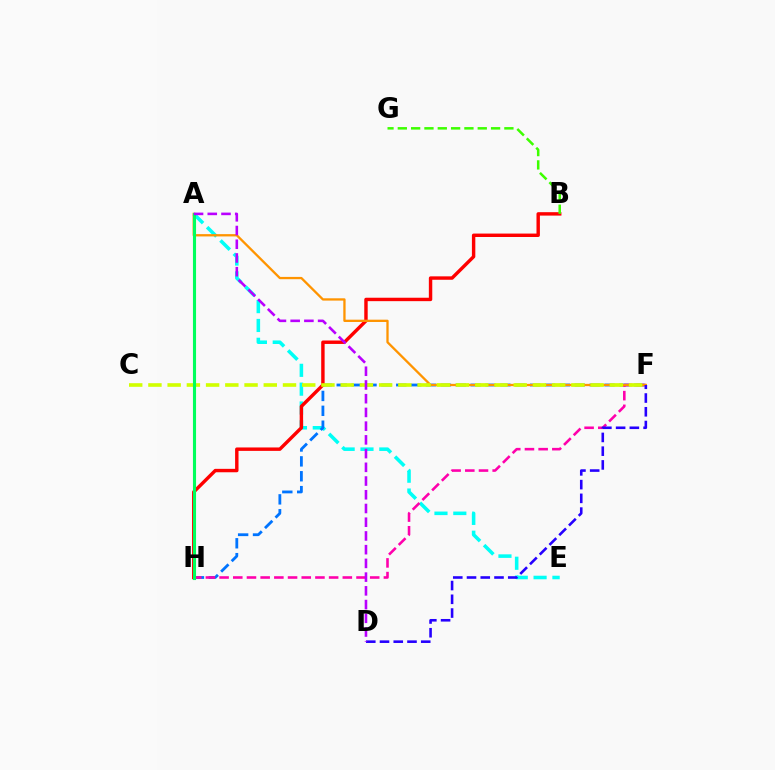{('A', 'E'): [{'color': '#00fff6', 'line_style': 'dashed', 'thickness': 2.56}], ('F', 'H'): [{'color': '#0074ff', 'line_style': 'dashed', 'thickness': 2.02}, {'color': '#ff00ac', 'line_style': 'dashed', 'thickness': 1.86}], ('B', 'H'): [{'color': '#ff0000', 'line_style': 'solid', 'thickness': 2.46}], ('A', 'F'): [{'color': '#ff9400', 'line_style': 'solid', 'thickness': 1.66}], ('C', 'F'): [{'color': '#d1ff00', 'line_style': 'dashed', 'thickness': 2.61}], ('B', 'G'): [{'color': '#3dff00', 'line_style': 'dashed', 'thickness': 1.81}], ('A', 'H'): [{'color': '#00ff5c', 'line_style': 'solid', 'thickness': 2.23}], ('D', 'F'): [{'color': '#2500ff', 'line_style': 'dashed', 'thickness': 1.87}], ('A', 'D'): [{'color': '#b900ff', 'line_style': 'dashed', 'thickness': 1.86}]}